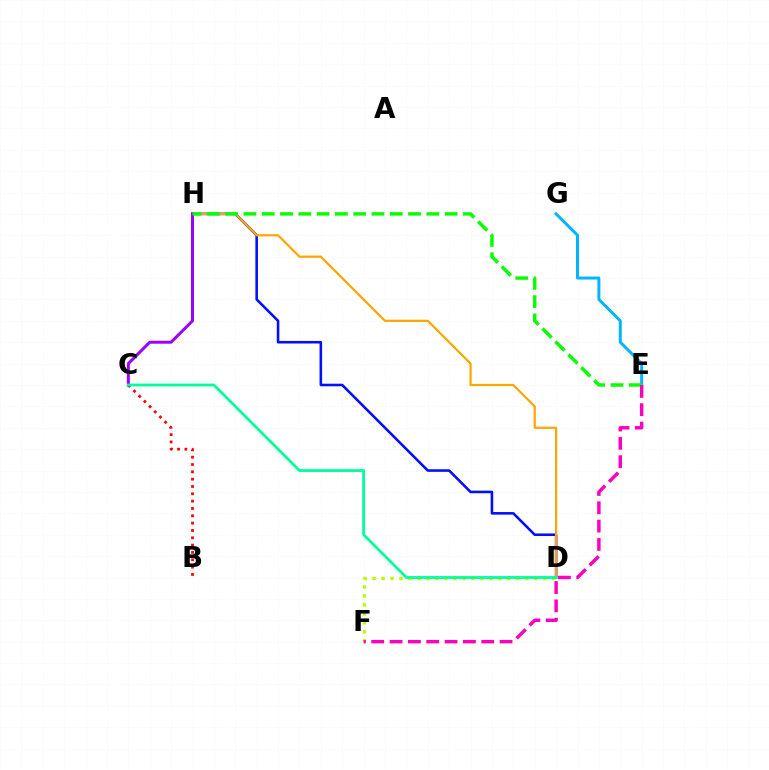{('D', 'H'): [{'color': '#0010ff', 'line_style': 'solid', 'thickness': 1.86}, {'color': '#ffa500', 'line_style': 'solid', 'thickness': 1.59}], ('B', 'C'): [{'color': '#ff0000', 'line_style': 'dotted', 'thickness': 1.99}], ('E', 'G'): [{'color': '#00b5ff', 'line_style': 'solid', 'thickness': 2.15}], ('C', 'H'): [{'color': '#9b00ff', 'line_style': 'solid', 'thickness': 2.16}], ('D', 'F'): [{'color': '#b3ff00', 'line_style': 'dotted', 'thickness': 2.44}], ('E', 'H'): [{'color': '#08ff00', 'line_style': 'dashed', 'thickness': 2.48}], ('C', 'D'): [{'color': '#00ff9d', 'line_style': 'solid', 'thickness': 2.01}], ('E', 'F'): [{'color': '#ff00bd', 'line_style': 'dashed', 'thickness': 2.49}]}